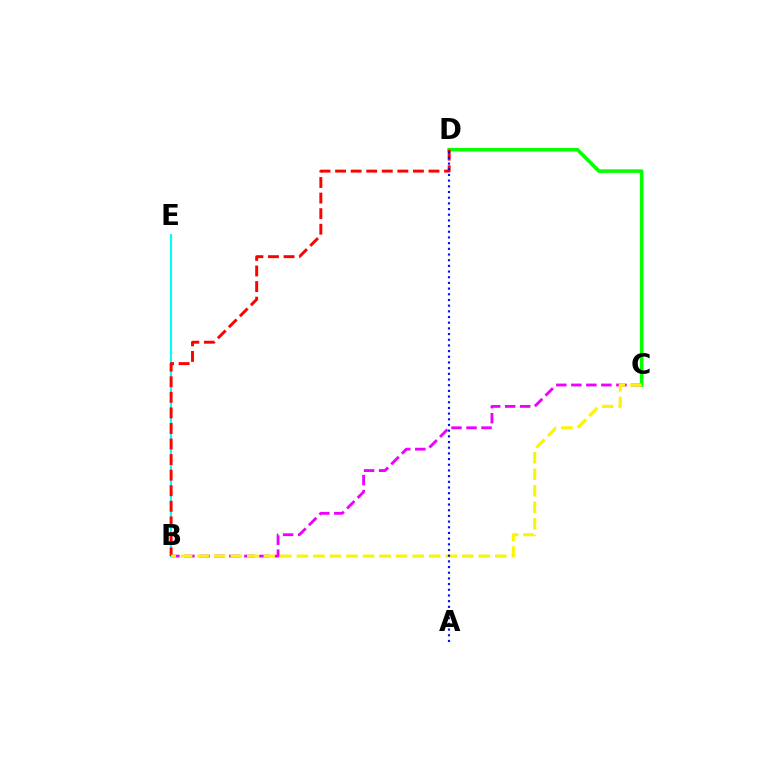{('B', 'C'): [{'color': '#ee00ff', 'line_style': 'dashed', 'thickness': 2.04}, {'color': '#fcf500', 'line_style': 'dashed', 'thickness': 2.25}], ('B', 'E'): [{'color': '#00fff6', 'line_style': 'solid', 'thickness': 1.5}], ('C', 'D'): [{'color': '#08ff00', 'line_style': 'solid', 'thickness': 2.57}], ('B', 'D'): [{'color': '#ff0000', 'line_style': 'dashed', 'thickness': 2.11}], ('A', 'D'): [{'color': '#0010ff', 'line_style': 'dotted', 'thickness': 1.54}]}